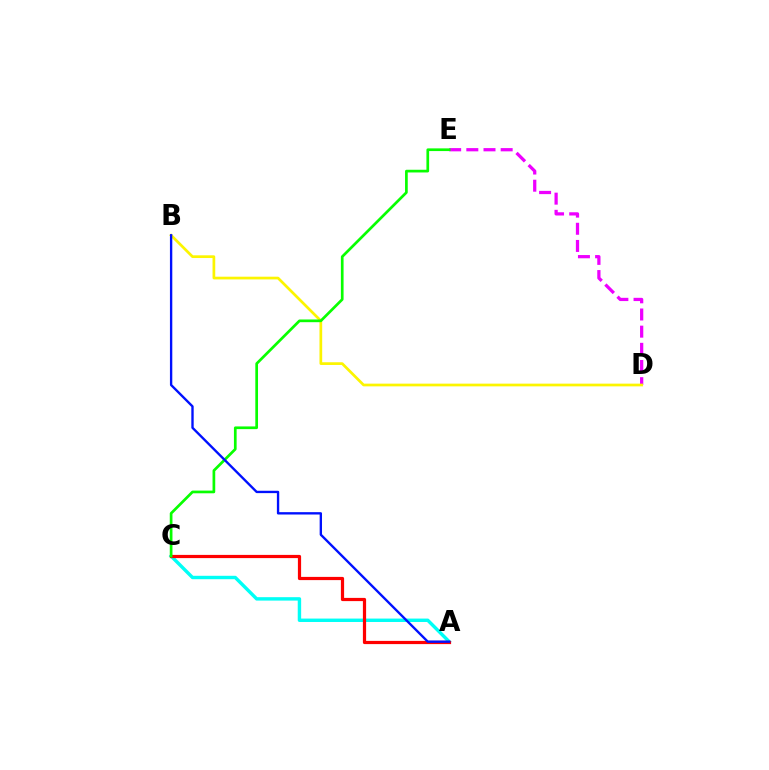{('A', 'C'): [{'color': '#00fff6', 'line_style': 'solid', 'thickness': 2.46}, {'color': '#ff0000', 'line_style': 'solid', 'thickness': 2.31}], ('D', 'E'): [{'color': '#ee00ff', 'line_style': 'dashed', 'thickness': 2.33}], ('B', 'D'): [{'color': '#fcf500', 'line_style': 'solid', 'thickness': 1.95}], ('C', 'E'): [{'color': '#08ff00', 'line_style': 'solid', 'thickness': 1.94}], ('A', 'B'): [{'color': '#0010ff', 'line_style': 'solid', 'thickness': 1.7}]}